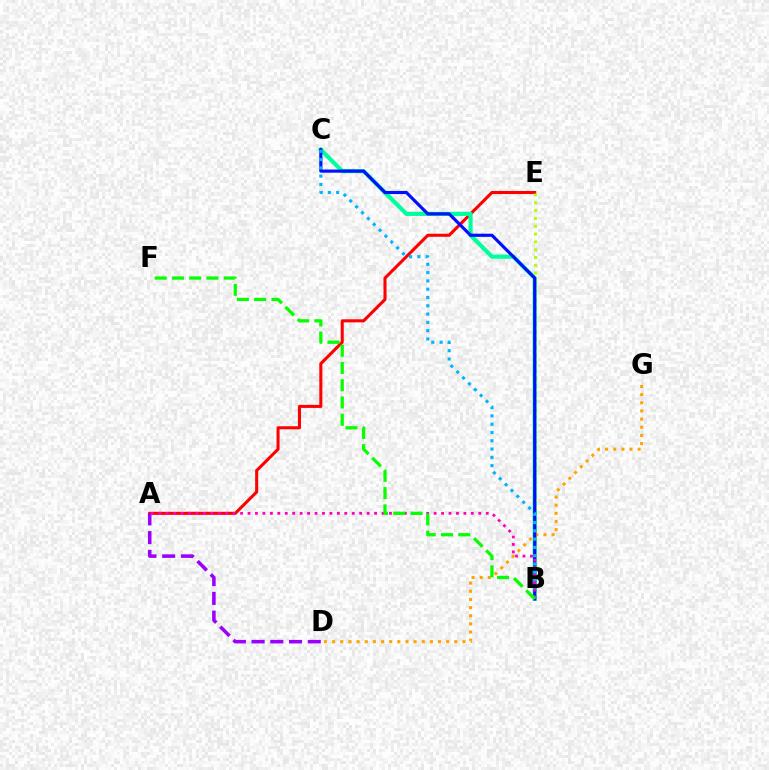{('A', 'E'): [{'color': '#ff0000', 'line_style': 'solid', 'thickness': 2.2}], ('B', 'C'): [{'color': '#00ff9d', 'line_style': 'solid', 'thickness': 2.99}, {'color': '#0010ff', 'line_style': 'solid', 'thickness': 2.28}, {'color': '#00b5ff', 'line_style': 'dotted', 'thickness': 2.25}], ('B', 'E'): [{'color': '#b3ff00', 'line_style': 'dotted', 'thickness': 2.12}], ('A', 'D'): [{'color': '#9b00ff', 'line_style': 'dashed', 'thickness': 2.55}], ('D', 'G'): [{'color': '#ffa500', 'line_style': 'dotted', 'thickness': 2.21}], ('A', 'B'): [{'color': '#ff00bd', 'line_style': 'dotted', 'thickness': 2.02}], ('B', 'F'): [{'color': '#08ff00', 'line_style': 'dashed', 'thickness': 2.35}]}